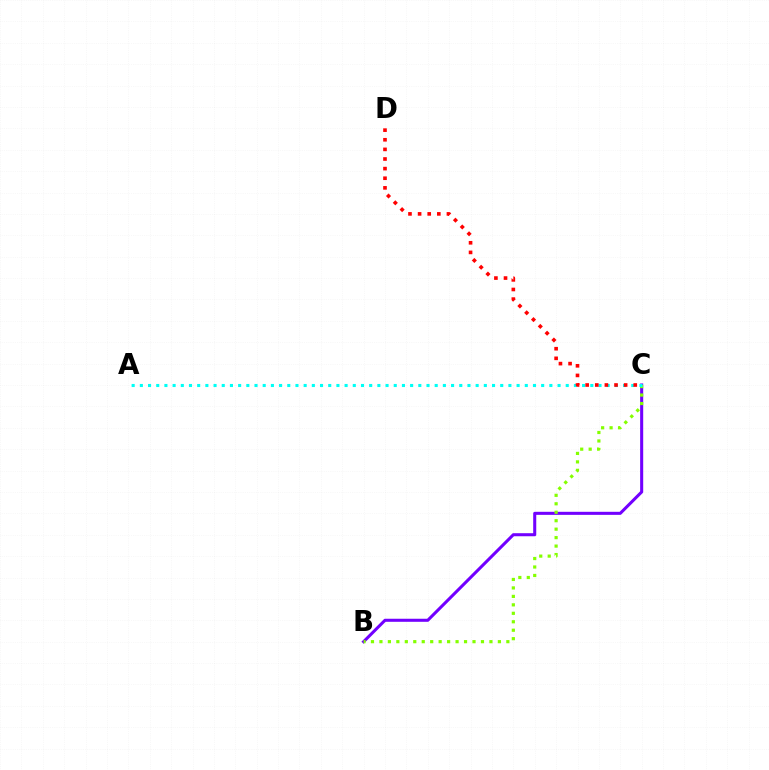{('B', 'C'): [{'color': '#7200ff', 'line_style': 'solid', 'thickness': 2.2}, {'color': '#84ff00', 'line_style': 'dotted', 'thickness': 2.3}], ('A', 'C'): [{'color': '#00fff6', 'line_style': 'dotted', 'thickness': 2.23}], ('C', 'D'): [{'color': '#ff0000', 'line_style': 'dotted', 'thickness': 2.61}]}